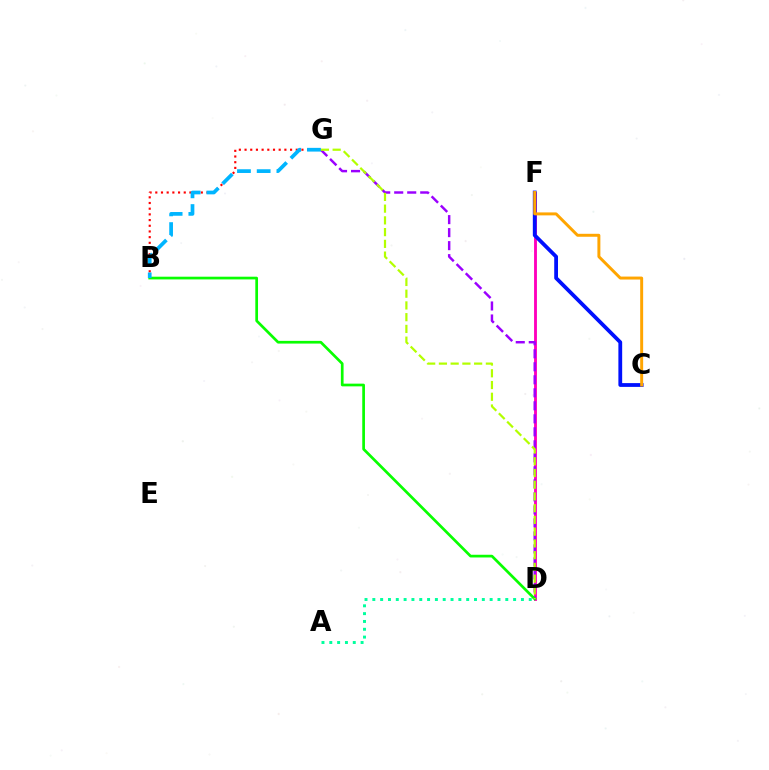{('D', 'F'): [{'color': '#ff00bd', 'line_style': 'solid', 'thickness': 2.06}], ('B', 'G'): [{'color': '#ff0000', 'line_style': 'dotted', 'thickness': 1.55}, {'color': '#00b5ff', 'line_style': 'dashed', 'thickness': 2.68}], ('D', 'G'): [{'color': '#9b00ff', 'line_style': 'dashed', 'thickness': 1.77}, {'color': '#b3ff00', 'line_style': 'dashed', 'thickness': 1.59}], ('C', 'F'): [{'color': '#0010ff', 'line_style': 'solid', 'thickness': 2.73}, {'color': '#ffa500', 'line_style': 'solid', 'thickness': 2.13}], ('B', 'D'): [{'color': '#08ff00', 'line_style': 'solid', 'thickness': 1.95}], ('A', 'D'): [{'color': '#00ff9d', 'line_style': 'dotted', 'thickness': 2.12}]}